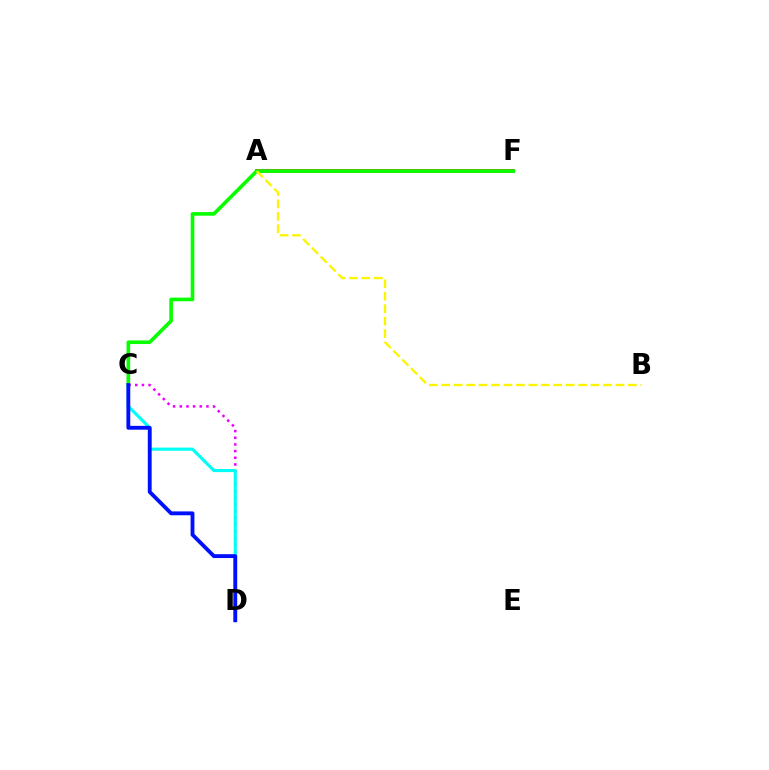{('C', 'D'): [{'color': '#ee00ff', 'line_style': 'dotted', 'thickness': 1.81}, {'color': '#00fff6', 'line_style': 'solid', 'thickness': 2.26}, {'color': '#0010ff', 'line_style': 'solid', 'thickness': 2.78}], ('A', 'F'): [{'color': '#ff0000', 'line_style': 'solid', 'thickness': 2.57}], ('C', 'F'): [{'color': '#08ff00', 'line_style': 'solid', 'thickness': 2.61}], ('A', 'B'): [{'color': '#fcf500', 'line_style': 'dashed', 'thickness': 1.69}]}